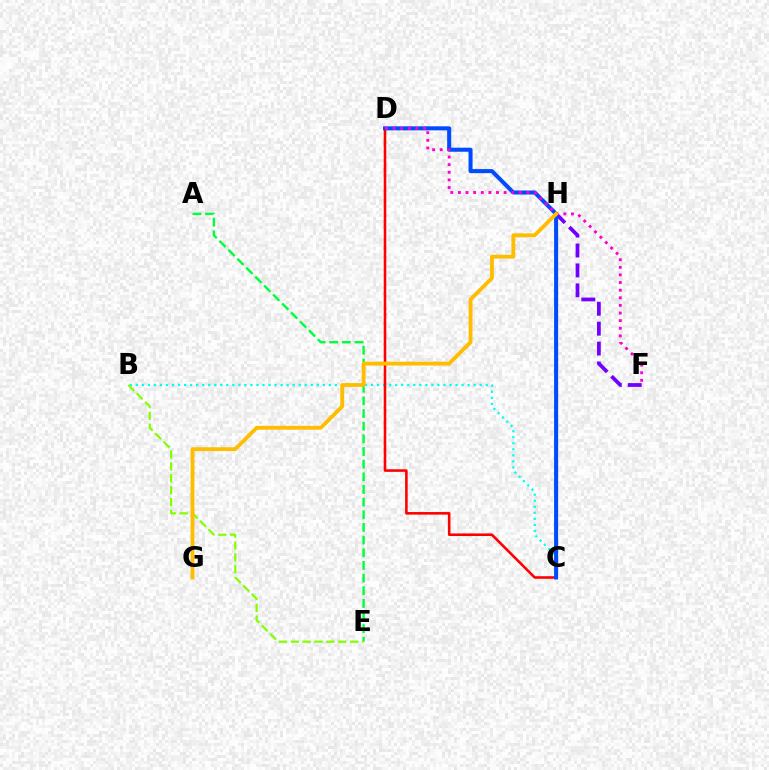{('B', 'C'): [{'color': '#00fff6', 'line_style': 'dotted', 'thickness': 1.64}], ('A', 'E'): [{'color': '#00ff39', 'line_style': 'dashed', 'thickness': 1.72}], ('B', 'E'): [{'color': '#84ff00', 'line_style': 'dashed', 'thickness': 1.61}], ('F', 'H'): [{'color': '#7200ff', 'line_style': 'dashed', 'thickness': 2.7}], ('C', 'D'): [{'color': '#ff0000', 'line_style': 'solid', 'thickness': 1.86}, {'color': '#004bff', 'line_style': 'solid', 'thickness': 2.91}], ('D', 'F'): [{'color': '#ff00cf', 'line_style': 'dotted', 'thickness': 2.07}], ('G', 'H'): [{'color': '#ffbd00', 'line_style': 'solid', 'thickness': 2.77}]}